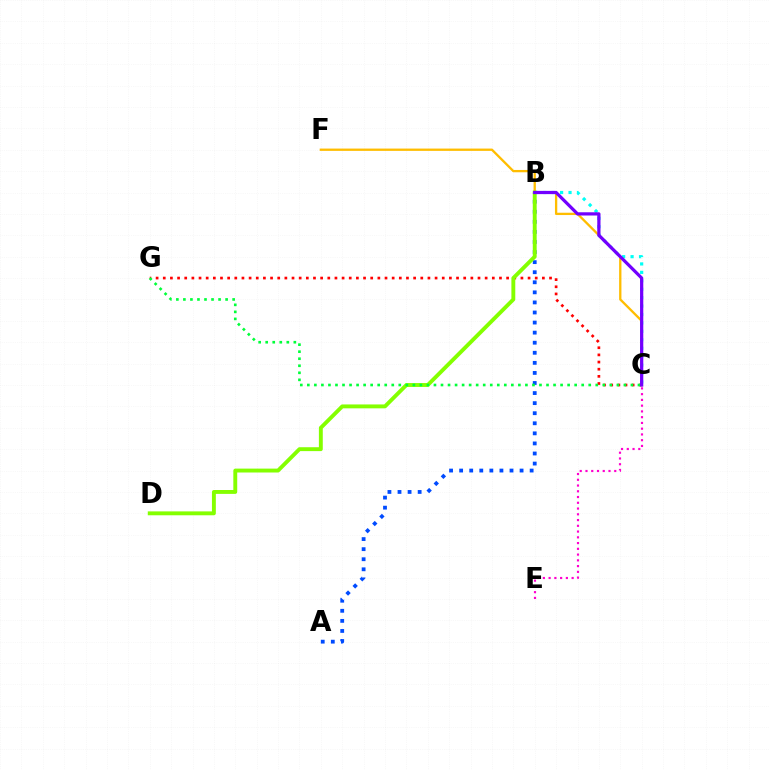{('C', 'E'): [{'color': '#ff00cf', 'line_style': 'dotted', 'thickness': 1.56}], ('B', 'C'): [{'color': '#00fff6', 'line_style': 'dotted', 'thickness': 2.29}, {'color': '#7200ff', 'line_style': 'solid', 'thickness': 2.33}], ('C', 'F'): [{'color': '#ffbd00', 'line_style': 'solid', 'thickness': 1.66}], ('A', 'B'): [{'color': '#004bff', 'line_style': 'dotted', 'thickness': 2.74}], ('C', 'G'): [{'color': '#ff0000', 'line_style': 'dotted', 'thickness': 1.94}, {'color': '#00ff39', 'line_style': 'dotted', 'thickness': 1.91}], ('B', 'D'): [{'color': '#84ff00', 'line_style': 'solid', 'thickness': 2.8}]}